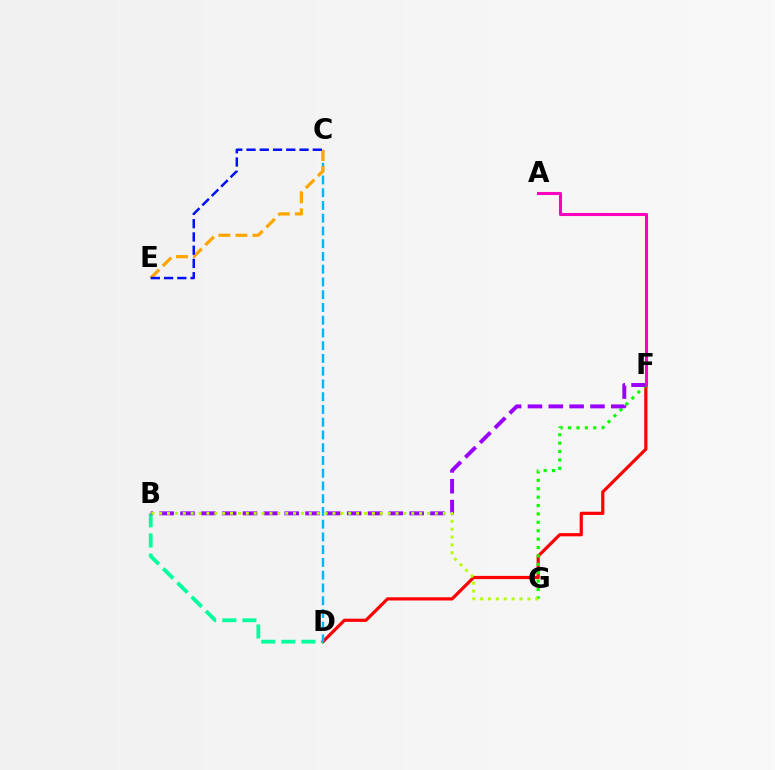{('D', 'F'): [{'color': '#ff0000', 'line_style': 'solid', 'thickness': 2.3}], ('B', 'D'): [{'color': '#00ff9d', 'line_style': 'dashed', 'thickness': 2.73}], ('A', 'F'): [{'color': '#ff00bd', 'line_style': 'solid', 'thickness': 2.2}], ('C', 'D'): [{'color': '#00b5ff', 'line_style': 'dashed', 'thickness': 1.73}], ('C', 'E'): [{'color': '#ffa500', 'line_style': 'dashed', 'thickness': 2.32}, {'color': '#0010ff', 'line_style': 'dashed', 'thickness': 1.8}], ('F', 'G'): [{'color': '#08ff00', 'line_style': 'dotted', 'thickness': 2.28}], ('B', 'F'): [{'color': '#9b00ff', 'line_style': 'dashed', 'thickness': 2.83}], ('B', 'G'): [{'color': '#b3ff00', 'line_style': 'dotted', 'thickness': 2.14}]}